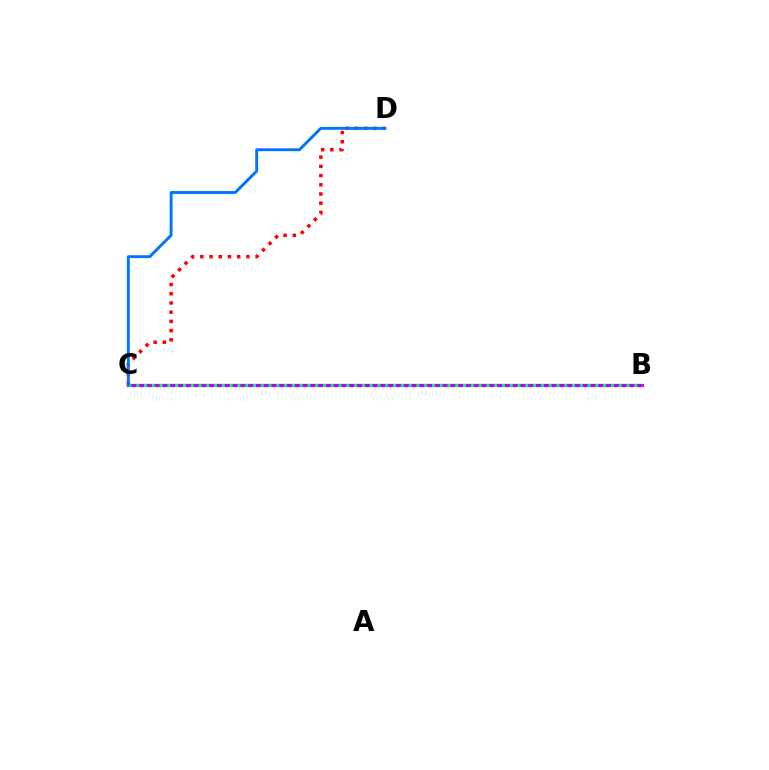{('C', 'D'): [{'color': '#ff0000', 'line_style': 'dotted', 'thickness': 2.5}, {'color': '#0074ff', 'line_style': 'solid', 'thickness': 2.1}], ('B', 'C'): [{'color': '#d1ff00', 'line_style': 'dotted', 'thickness': 2.46}, {'color': '#b900ff', 'line_style': 'solid', 'thickness': 2.31}, {'color': '#00ff5c', 'line_style': 'dotted', 'thickness': 2.11}]}